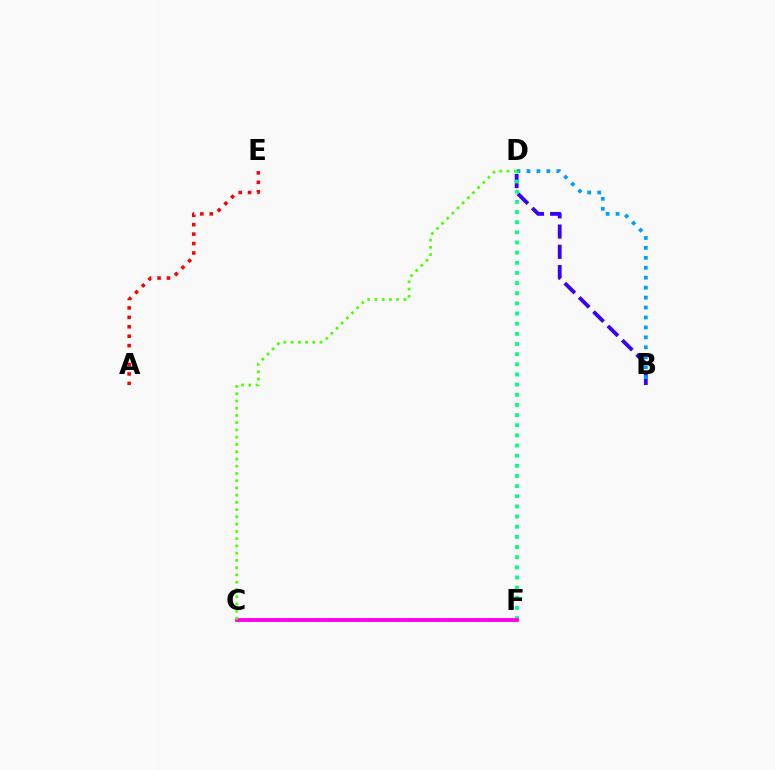{('B', 'D'): [{'color': '#3700ff', 'line_style': 'dashed', 'thickness': 2.75}, {'color': '#009eff', 'line_style': 'dotted', 'thickness': 2.7}], ('D', 'F'): [{'color': '#00ff86', 'line_style': 'dotted', 'thickness': 2.76}], ('C', 'F'): [{'color': '#ffd500', 'line_style': 'dotted', 'thickness': 2.72}, {'color': '#ff00ed', 'line_style': 'solid', 'thickness': 2.77}], ('C', 'D'): [{'color': '#4fff00', 'line_style': 'dotted', 'thickness': 1.97}], ('A', 'E'): [{'color': '#ff0000', 'line_style': 'dotted', 'thickness': 2.56}]}